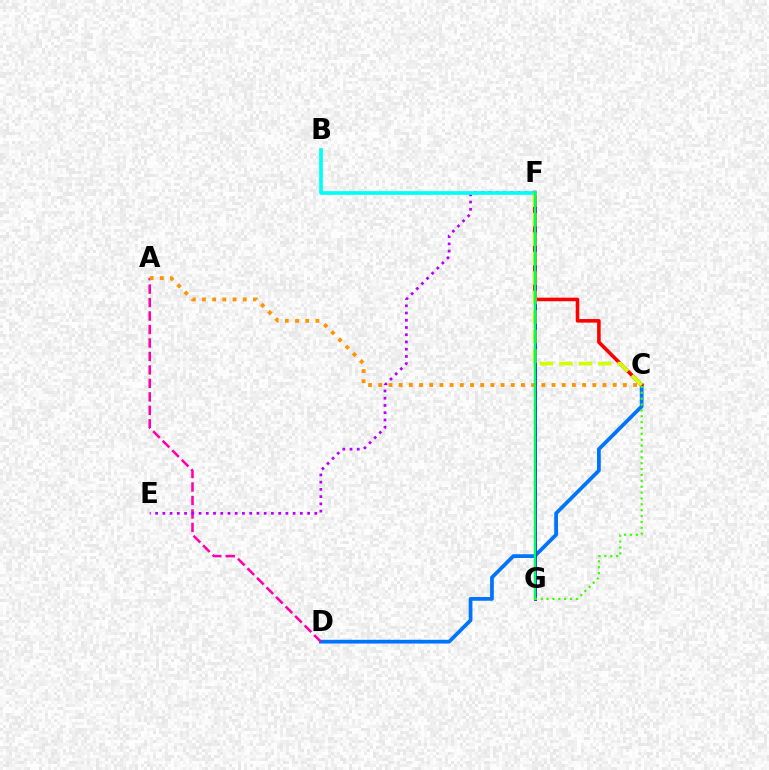{('C', 'D'): [{'color': '#0074ff', 'line_style': 'solid', 'thickness': 2.7}], ('A', 'D'): [{'color': '#ff00ac', 'line_style': 'dashed', 'thickness': 1.83}], ('F', 'G'): [{'color': '#2500ff', 'line_style': 'solid', 'thickness': 2.02}, {'color': '#00ff5c', 'line_style': 'solid', 'thickness': 1.77}], ('A', 'C'): [{'color': '#ff9400', 'line_style': 'dotted', 'thickness': 2.77}], ('C', 'F'): [{'color': '#ff0000', 'line_style': 'solid', 'thickness': 2.57}, {'color': '#d1ff00', 'line_style': 'dashed', 'thickness': 2.64}], ('E', 'F'): [{'color': '#b900ff', 'line_style': 'dotted', 'thickness': 1.97}], ('B', 'F'): [{'color': '#00fff6', 'line_style': 'solid', 'thickness': 2.65}], ('C', 'G'): [{'color': '#3dff00', 'line_style': 'dotted', 'thickness': 1.6}]}